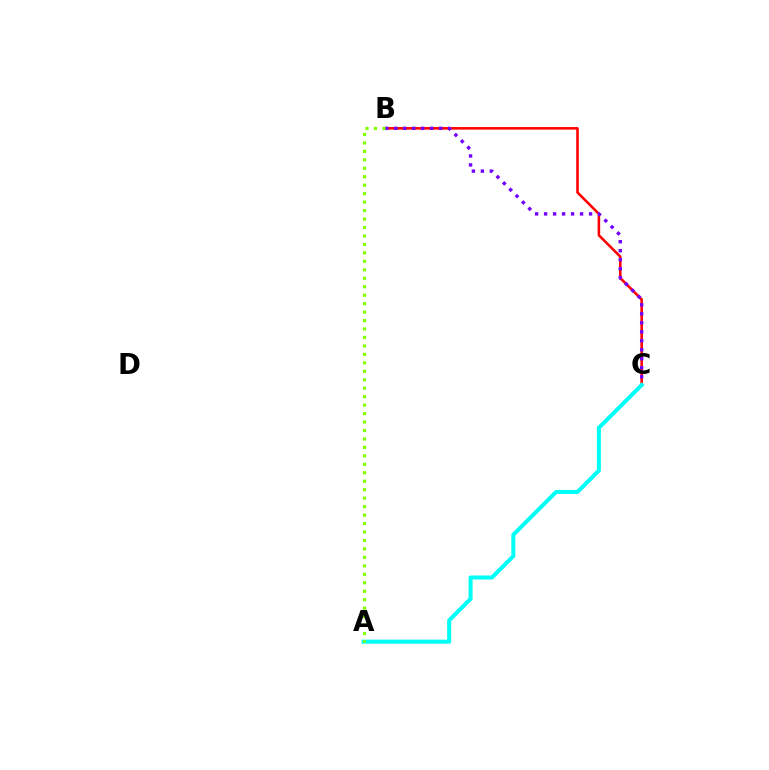{('B', 'C'): [{'color': '#ff0000', 'line_style': 'solid', 'thickness': 1.85}, {'color': '#7200ff', 'line_style': 'dotted', 'thickness': 2.44}], ('A', 'C'): [{'color': '#00fff6', 'line_style': 'solid', 'thickness': 2.9}], ('A', 'B'): [{'color': '#84ff00', 'line_style': 'dotted', 'thickness': 2.3}]}